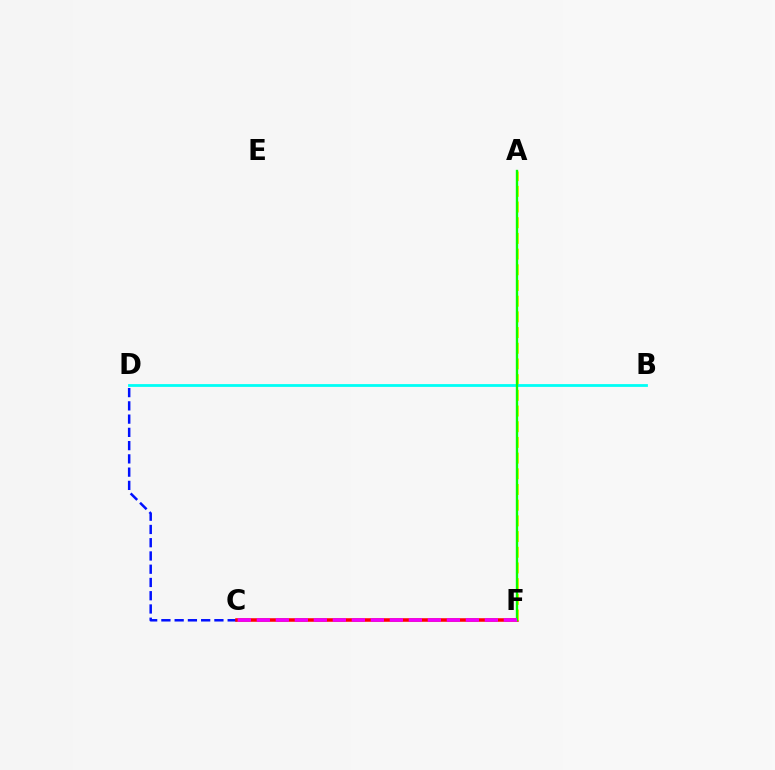{('C', 'D'): [{'color': '#0010ff', 'line_style': 'dashed', 'thickness': 1.8}], ('C', 'F'): [{'color': '#ff0000', 'line_style': 'solid', 'thickness': 2.55}, {'color': '#ee00ff', 'line_style': 'dashed', 'thickness': 2.58}], ('A', 'F'): [{'color': '#fcf500', 'line_style': 'dashed', 'thickness': 2.13}, {'color': '#08ff00', 'line_style': 'solid', 'thickness': 1.7}], ('B', 'D'): [{'color': '#00fff6', 'line_style': 'solid', 'thickness': 2.01}]}